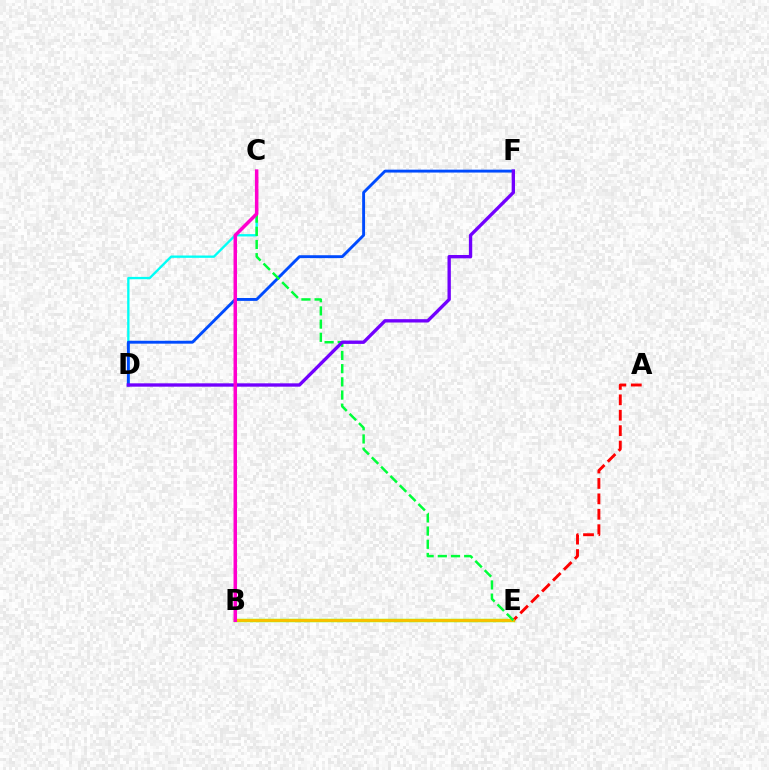{('B', 'E'): [{'color': '#84ff00', 'line_style': 'solid', 'thickness': 2.5}, {'color': '#ffbd00', 'line_style': 'solid', 'thickness': 1.93}], ('C', 'D'): [{'color': '#00fff6', 'line_style': 'solid', 'thickness': 1.68}], ('A', 'E'): [{'color': '#ff0000', 'line_style': 'dashed', 'thickness': 2.09}], ('D', 'F'): [{'color': '#004bff', 'line_style': 'solid', 'thickness': 2.08}, {'color': '#7200ff', 'line_style': 'solid', 'thickness': 2.41}], ('C', 'E'): [{'color': '#00ff39', 'line_style': 'dashed', 'thickness': 1.79}], ('B', 'C'): [{'color': '#ff00cf', 'line_style': 'solid', 'thickness': 2.53}]}